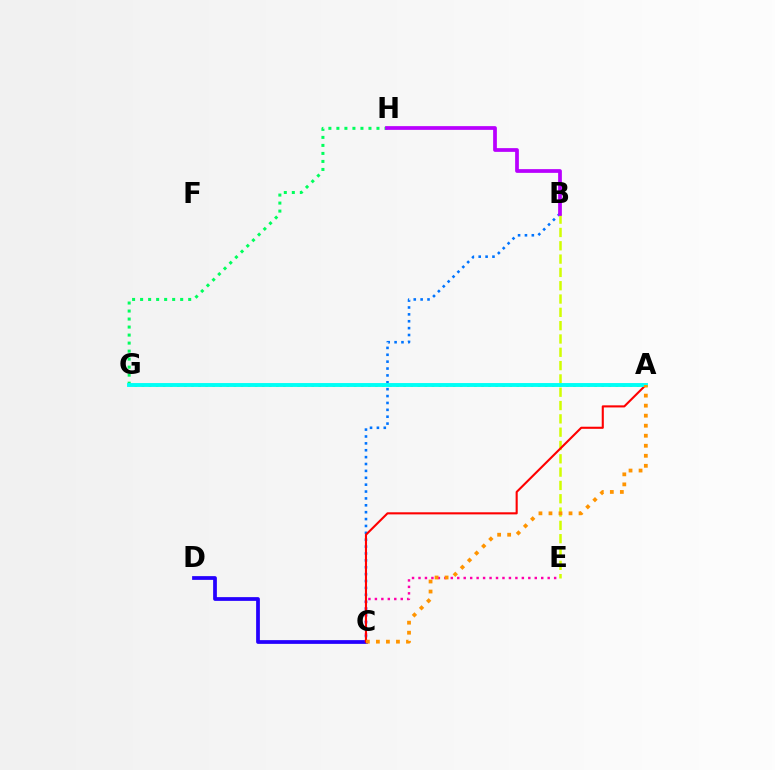{('B', 'C'): [{'color': '#0074ff', 'line_style': 'dotted', 'thickness': 1.87}], ('A', 'G'): [{'color': '#3dff00', 'line_style': 'dotted', 'thickness': 1.92}, {'color': '#00fff6', 'line_style': 'solid', 'thickness': 2.8}], ('B', 'E'): [{'color': '#d1ff00', 'line_style': 'dashed', 'thickness': 1.81}], ('C', 'D'): [{'color': '#2500ff', 'line_style': 'solid', 'thickness': 2.69}], ('C', 'E'): [{'color': '#ff00ac', 'line_style': 'dotted', 'thickness': 1.76}], ('A', 'C'): [{'color': '#ff0000', 'line_style': 'solid', 'thickness': 1.51}, {'color': '#ff9400', 'line_style': 'dotted', 'thickness': 2.72}], ('G', 'H'): [{'color': '#00ff5c', 'line_style': 'dotted', 'thickness': 2.18}], ('B', 'H'): [{'color': '#b900ff', 'line_style': 'solid', 'thickness': 2.69}]}